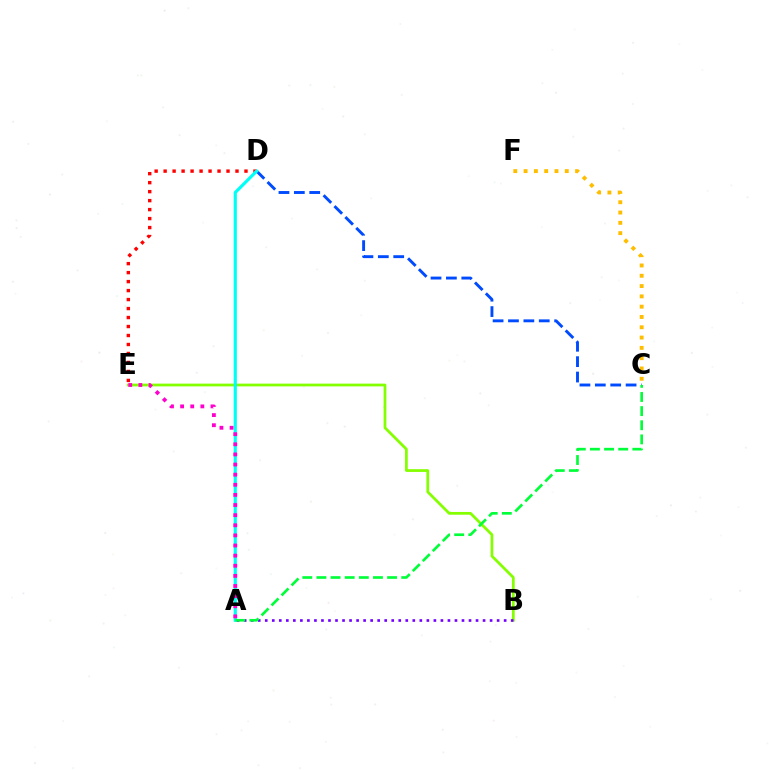{('B', 'E'): [{'color': '#84ff00', 'line_style': 'solid', 'thickness': 1.98}], ('C', 'D'): [{'color': '#004bff', 'line_style': 'dashed', 'thickness': 2.09}], ('D', 'E'): [{'color': '#ff0000', 'line_style': 'dotted', 'thickness': 2.44}], ('A', 'D'): [{'color': '#00fff6', 'line_style': 'solid', 'thickness': 2.26}], ('A', 'E'): [{'color': '#ff00cf', 'line_style': 'dotted', 'thickness': 2.75}], ('A', 'B'): [{'color': '#7200ff', 'line_style': 'dotted', 'thickness': 1.91}], ('C', 'F'): [{'color': '#ffbd00', 'line_style': 'dotted', 'thickness': 2.8}], ('A', 'C'): [{'color': '#00ff39', 'line_style': 'dashed', 'thickness': 1.92}]}